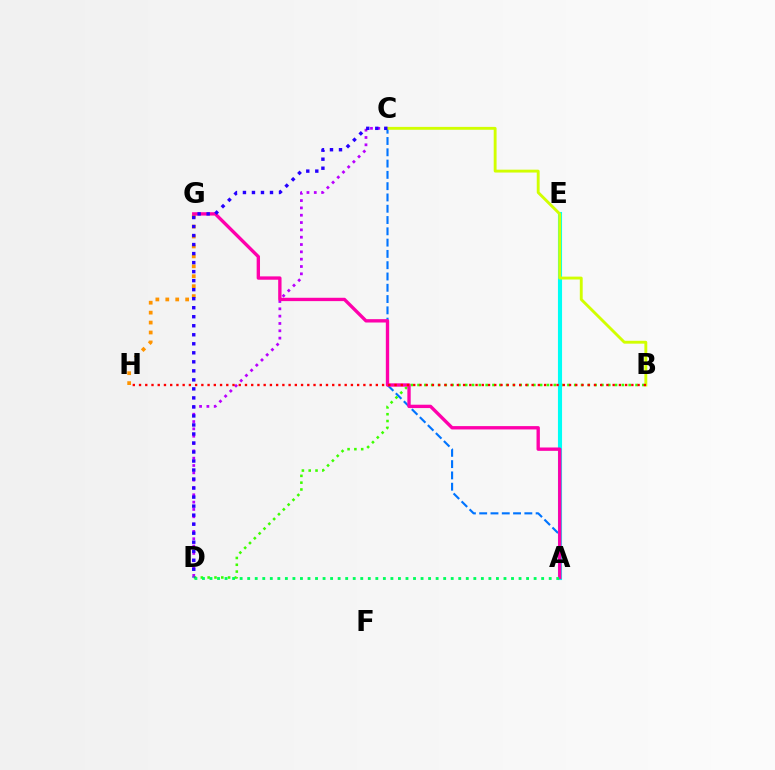{('C', 'D'): [{'color': '#b900ff', 'line_style': 'dotted', 'thickness': 1.99}, {'color': '#2500ff', 'line_style': 'dotted', 'thickness': 2.45}], ('A', 'C'): [{'color': '#0074ff', 'line_style': 'dashed', 'thickness': 1.53}], ('G', 'H'): [{'color': '#ff9400', 'line_style': 'dotted', 'thickness': 2.7}], ('B', 'D'): [{'color': '#3dff00', 'line_style': 'dotted', 'thickness': 1.85}], ('A', 'E'): [{'color': '#00fff6', 'line_style': 'solid', 'thickness': 2.95}], ('B', 'C'): [{'color': '#d1ff00', 'line_style': 'solid', 'thickness': 2.07}], ('A', 'G'): [{'color': '#ff00ac', 'line_style': 'solid', 'thickness': 2.41}], ('B', 'H'): [{'color': '#ff0000', 'line_style': 'dotted', 'thickness': 1.69}], ('A', 'D'): [{'color': '#00ff5c', 'line_style': 'dotted', 'thickness': 2.05}]}